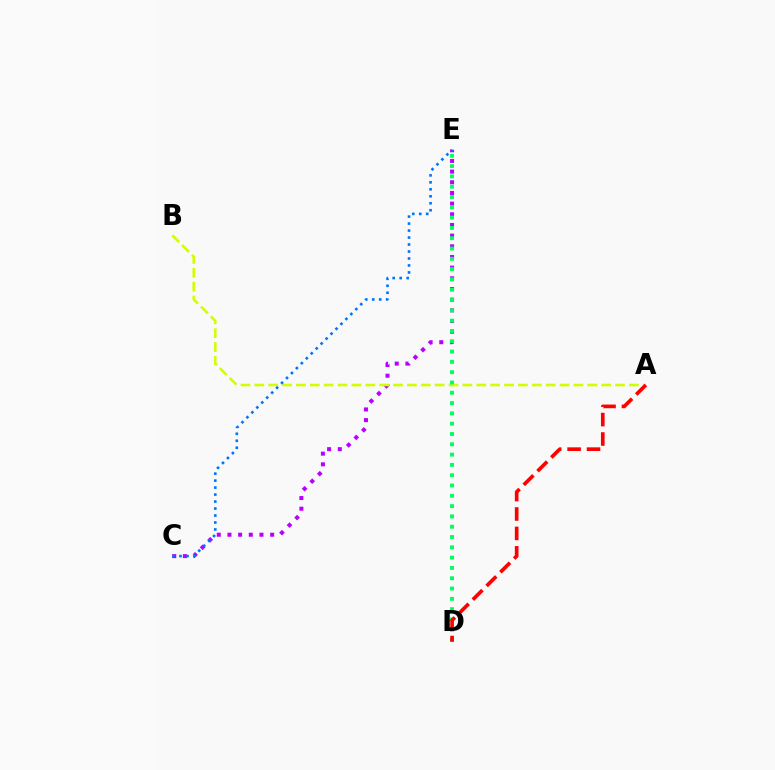{('C', 'E'): [{'color': '#b900ff', 'line_style': 'dotted', 'thickness': 2.9}, {'color': '#0074ff', 'line_style': 'dotted', 'thickness': 1.9}], ('A', 'B'): [{'color': '#d1ff00', 'line_style': 'dashed', 'thickness': 1.88}], ('D', 'E'): [{'color': '#00ff5c', 'line_style': 'dotted', 'thickness': 2.8}], ('A', 'D'): [{'color': '#ff0000', 'line_style': 'dashed', 'thickness': 2.64}]}